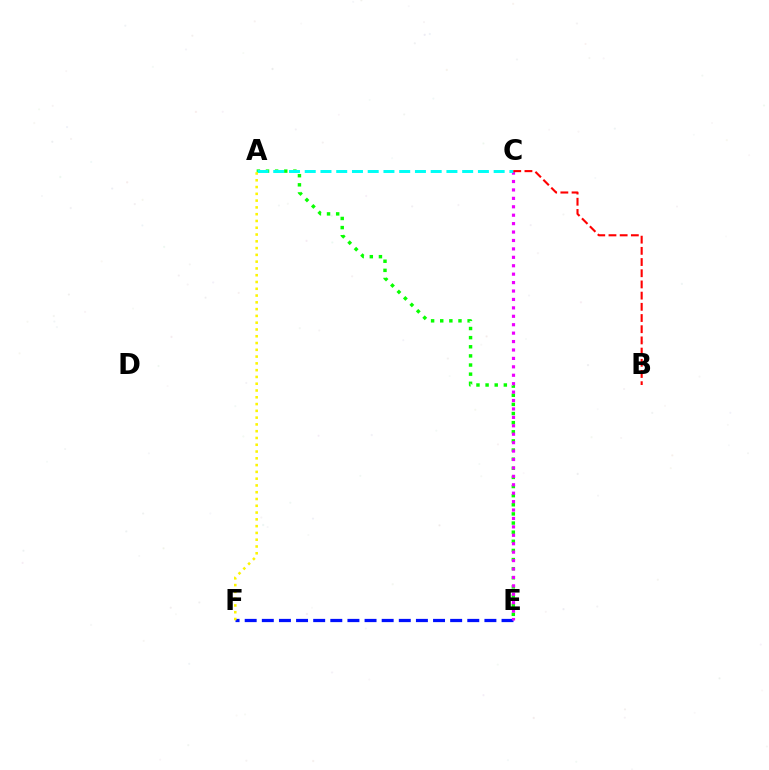{('A', 'E'): [{'color': '#08ff00', 'line_style': 'dotted', 'thickness': 2.48}], ('E', 'F'): [{'color': '#0010ff', 'line_style': 'dashed', 'thickness': 2.33}], ('C', 'E'): [{'color': '#ee00ff', 'line_style': 'dotted', 'thickness': 2.29}], ('A', 'C'): [{'color': '#00fff6', 'line_style': 'dashed', 'thickness': 2.14}], ('B', 'C'): [{'color': '#ff0000', 'line_style': 'dashed', 'thickness': 1.52}], ('A', 'F'): [{'color': '#fcf500', 'line_style': 'dotted', 'thickness': 1.84}]}